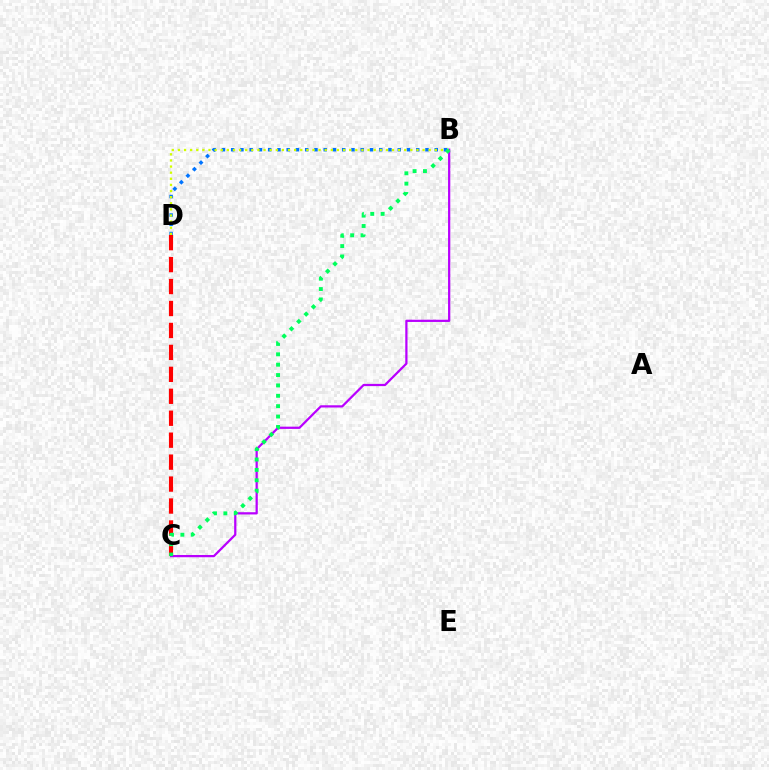{('B', 'C'): [{'color': '#b900ff', 'line_style': 'solid', 'thickness': 1.61}, {'color': '#00ff5c', 'line_style': 'dotted', 'thickness': 2.82}], ('B', 'D'): [{'color': '#0074ff', 'line_style': 'dotted', 'thickness': 2.51}, {'color': '#d1ff00', 'line_style': 'dotted', 'thickness': 1.66}], ('C', 'D'): [{'color': '#ff0000', 'line_style': 'dashed', 'thickness': 2.98}]}